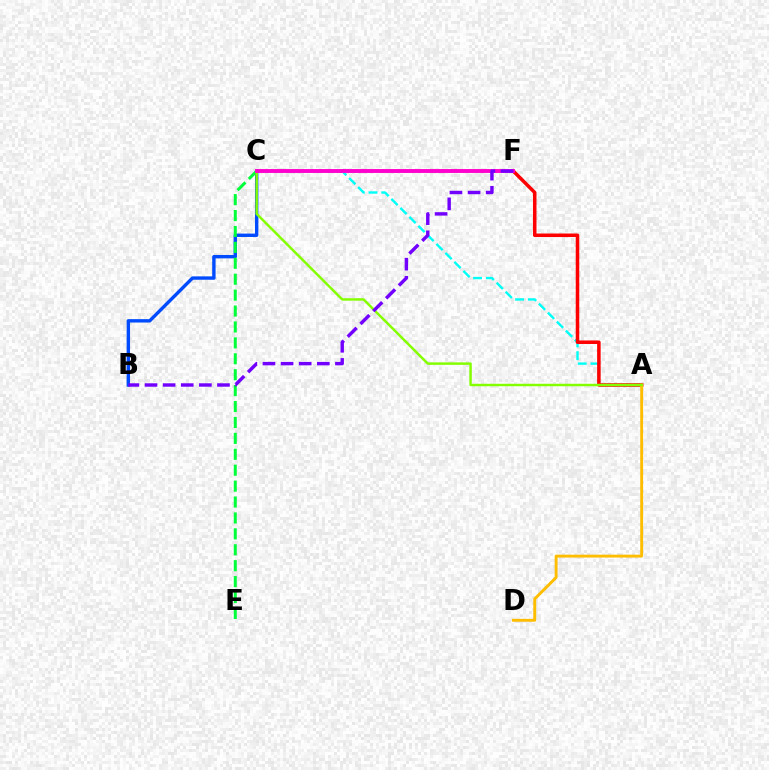{('B', 'C'): [{'color': '#004bff', 'line_style': 'solid', 'thickness': 2.44}], ('A', 'C'): [{'color': '#00fff6', 'line_style': 'dashed', 'thickness': 1.73}, {'color': '#84ff00', 'line_style': 'solid', 'thickness': 1.77}], ('A', 'F'): [{'color': '#ff0000', 'line_style': 'solid', 'thickness': 2.54}], ('C', 'E'): [{'color': '#00ff39', 'line_style': 'dashed', 'thickness': 2.16}], ('A', 'D'): [{'color': '#ffbd00', 'line_style': 'solid', 'thickness': 2.08}], ('C', 'F'): [{'color': '#ff00cf', 'line_style': 'solid', 'thickness': 2.8}], ('B', 'F'): [{'color': '#7200ff', 'line_style': 'dashed', 'thickness': 2.46}]}